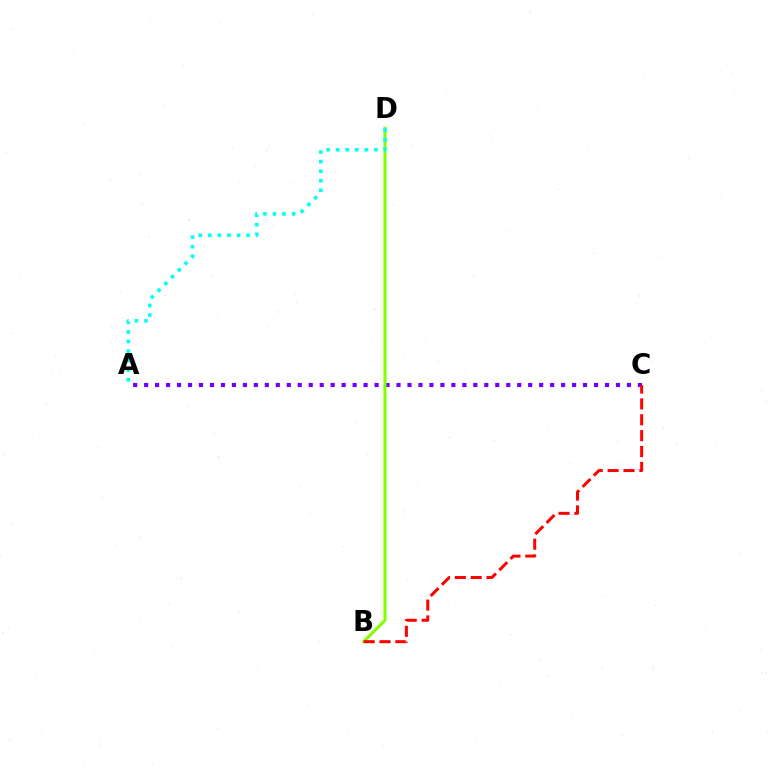{('A', 'C'): [{'color': '#7200ff', 'line_style': 'dotted', 'thickness': 2.98}], ('B', 'D'): [{'color': '#84ff00', 'line_style': 'solid', 'thickness': 2.22}], ('B', 'C'): [{'color': '#ff0000', 'line_style': 'dashed', 'thickness': 2.16}], ('A', 'D'): [{'color': '#00fff6', 'line_style': 'dotted', 'thickness': 2.6}]}